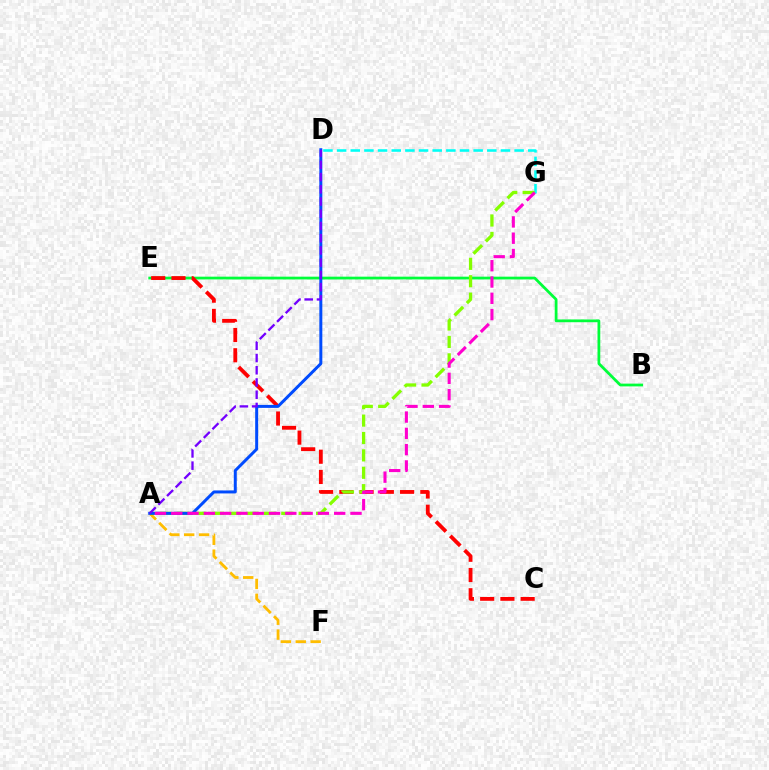{('A', 'F'): [{'color': '#ffbd00', 'line_style': 'dashed', 'thickness': 2.02}], ('D', 'G'): [{'color': '#00fff6', 'line_style': 'dashed', 'thickness': 1.85}], ('B', 'E'): [{'color': '#00ff39', 'line_style': 'solid', 'thickness': 1.99}], ('C', 'E'): [{'color': '#ff0000', 'line_style': 'dashed', 'thickness': 2.75}], ('A', 'G'): [{'color': '#84ff00', 'line_style': 'dashed', 'thickness': 2.36}, {'color': '#ff00cf', 'line_style': 'dashed', 'thickness': 2.21}], ('A', 'D'): [{'color': '#004bff', 'line_style': 'solid', 'thickness': 2.14}, {'color': '#7200ff', 'line_style': 'dashed', 'thickness': 1.66}]}